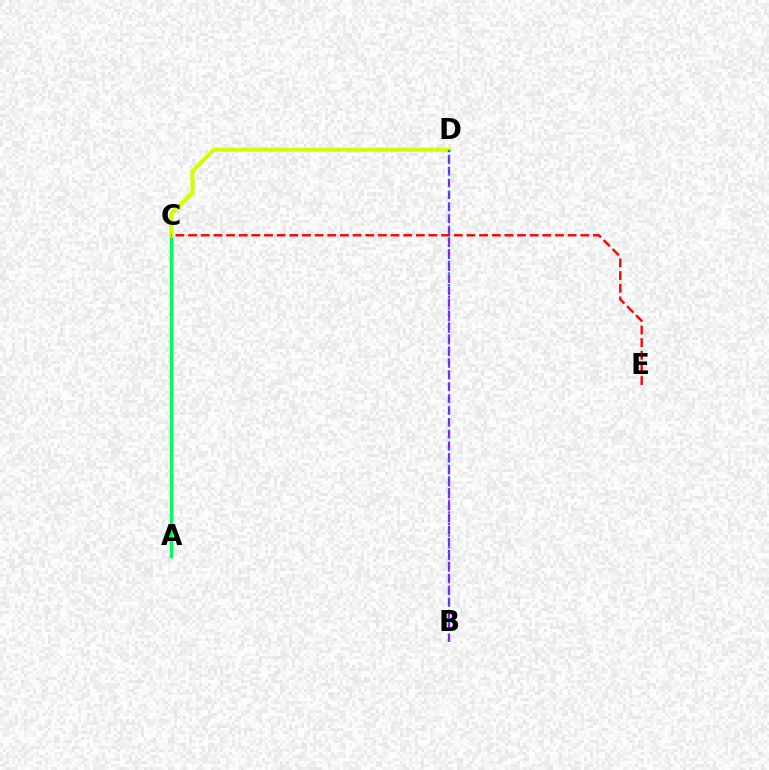{('A', 'C'): [{'color': '#00ff5c', 'line_style': 'solid', 'thickness': 2.44}], ('C', 'D'): [{'color': '#d1ff00', 'line_style': 'solid', 'thickness': 2.96}], ('B', 'D'): [{'color': '#b900ff', 'line_style': 'dashed', 'thickness': 1.63}, {'color': '#0074ff', 'line_style': 'dotted', 'thickness': 1.58}], ('C', 'E'): [{'color': '#ff0000', 'line_style': 'dashed', 'thickness': 1.72}]}